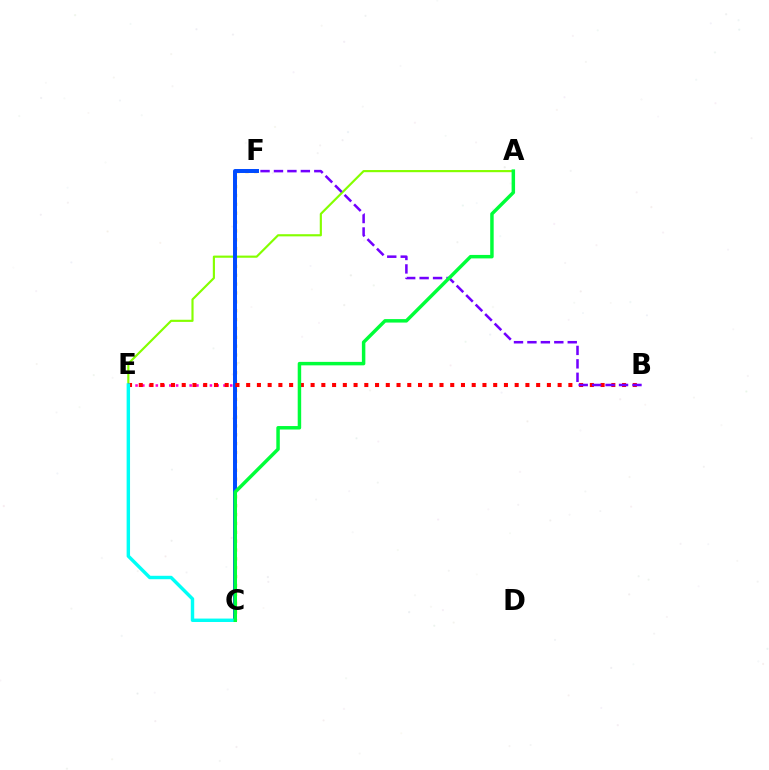{('C', 'F'): [{'color': '#ffbd00', 'line_style': 'dotted', 'thickness': 2.41}, {'color': '#004bff', 'line_style': 'solid', 'thickness': 2.86}], ('C', 'E'): [{'color': '#ff00cf', 'line_style': 'dotted', 'thickness': 1.84}, {'color': '#00fff6', 'line_style': 'solid', 'thickness': 2.47}], ('A', 'E'): [{'color': '#84ff00', 'line_style': 'solid', 'thickness': 1.55}], ('B', 'E'): [{'color': '#ff0000', 'line_style': 'dotted', 'thickness': 2.92}], ('B', 'F'): [{'color': '#7200ff', 'line_style': 'dashed', 'thickness': 1.83}], ('A', 'C'): [{'color': '#00ff39', 'line_style': 'solid', 'thickness': 2.5}]}